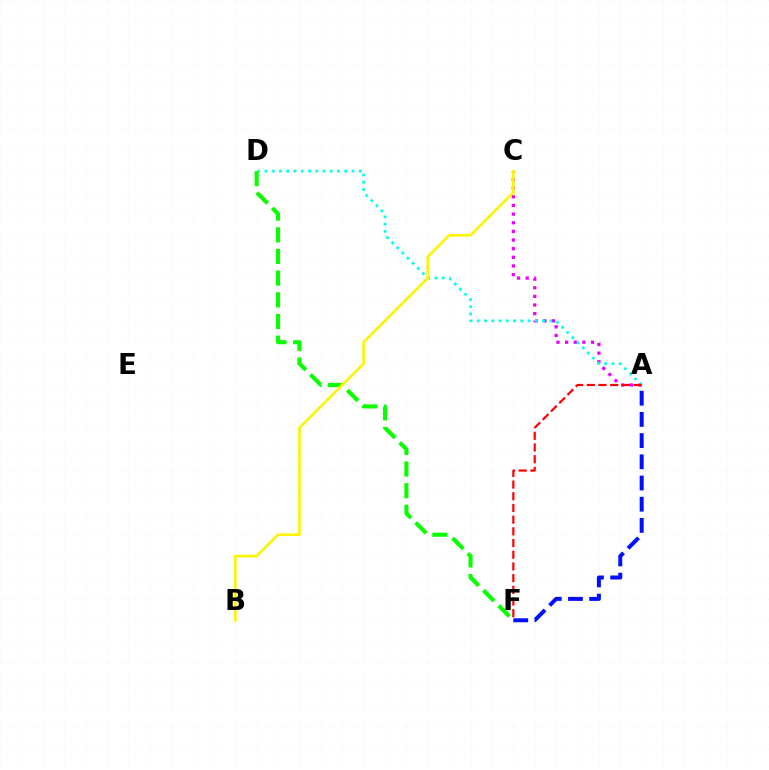{('A', 'C'): [{'color': '#ee00ff', 'line_style': 'dotted', 'thickness': 2.35}], ('A', 'F'): [{'color': '#0010ff', 'line_style': 'dashed', 'thickness': 2.88}, {'color': '#ff0000', 'line_style': 'dashed', 'thickness': 1.59}], ('A', 'D'): [{'color': '#00fff6', 'line_style': 'dotted', 'thickness': 1.97}], ('D', 'F'): [{'color': '#08ff00', 'line_style': 'dashed', 'thickness': 2.94}], ('B', 'C'): [{'color': '#fcf500', 'line_style': 'solid', 'thickness': 1.89}]}